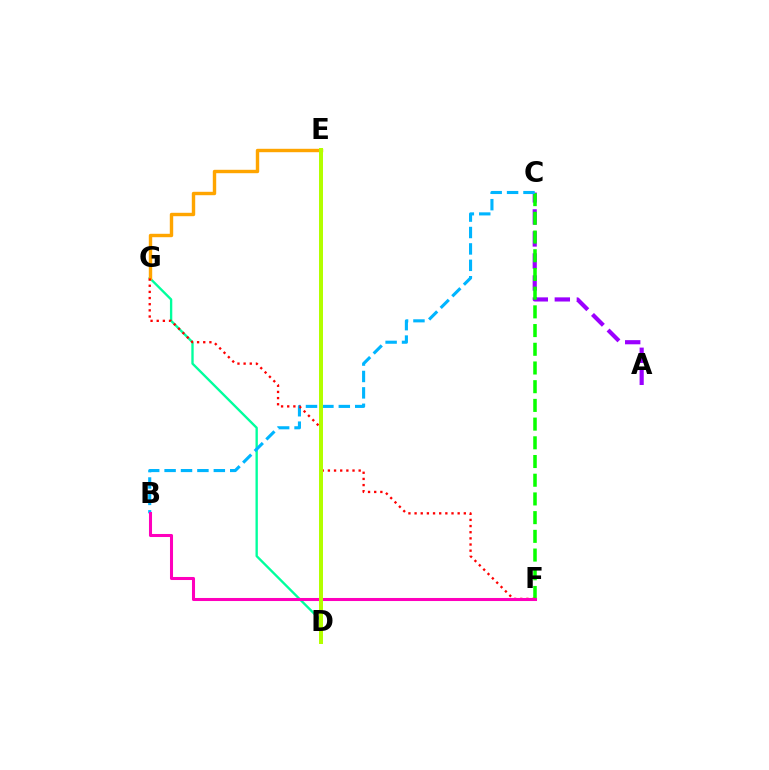{('D', 'G'): [{'color': '#00ff9d', 'line_style': 'solid', 'thickness': 1.69}], ('E', 'G'): [{'color': '#ffa500', 'line_style': 'solid', 'thickness': 2.45}], ('A', 'C'): [{'color': '#9b00ff', 'line_style': 'dashed', 'thickness': 2.99}], ('C', 'F'): [{'color': '#08ff00', 'line_style': 'dashed', 'thickness': 2.54}], ('B', 'C'): [{'color': '#00b5ff', 'line_style': 'dashed', 'thickness': 2.23}], ('D', 'E'): [{'color': '#0010ff', 'line_style': 'dashed', 'thickness': 2.55}, {'color': '#b3ff00', 'line_style': 'solid', 'thickness': 2.88}], ('F', 'G'): [{'color': '#ff0000', 'line_style': 'dotted', 'thickness': 1.67}], ('B', 'F'): [{'color': '#ff00bd', 'line_style': 'solid', 'thickness': 2.19}]}